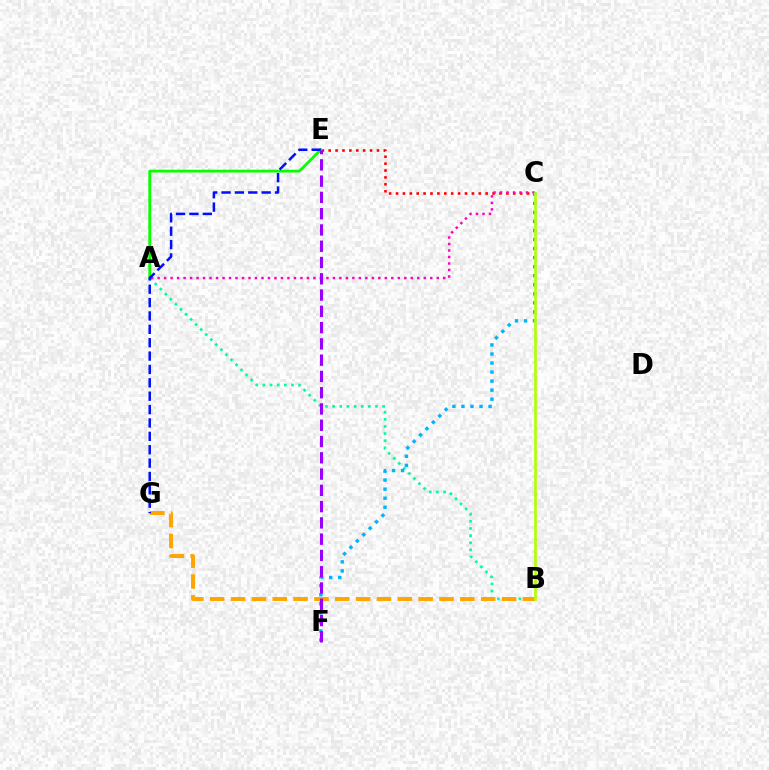{('C', 'E'): [{'color': '#ff0000', 'line_style': 'dotted', 'thickness': 1.87}], ('A', 'B'): [{'color': '#00ff9d', 'line_style': 'dotted', 'thickness': 1.94}], ('A', 'E'): [{'color': '#08ff00', 'line_style': 'solid', 'thickness': 2.01}], ('B', 'G'): [{'color': '#ffa500', 'line_style': 'dashed', 'thickness': 2.83}], ('A', 'C'): [{'color': '#ff00bd', 'line_style': 'dotted', 'thickness': 1.76}], ('E', 'G'): [{'color': '#0010ff', 'line_style': 'dashed', 'thickness': 1.82}], ('C', 'F'): [{'color': '#00b5ff', 'line_style': 'dotted', 'thickness': 2.46}], ('B', 'C'): [{'color': '#b3ff00', 'line_style': 'solid', 'thickness': 1.93}], ('E', 'F'): [{'color': '#9b00ff', 'line_style': 'dashed', 'thickness': 2.21}]}